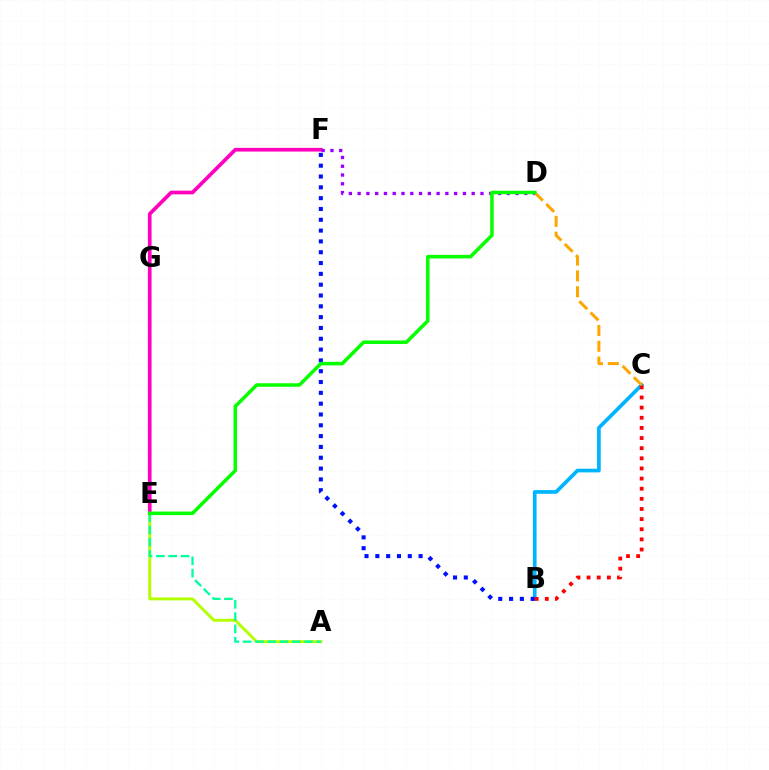{('E', 'F'): [{'color': '#ff00bd', 'line_style': 'solid', 'thickness': 2.65}], ('B', 'C'): [{'color': '#00b5ff', 'line_style': 'solid', 'thickness': 2.66}, {'color': '#ff0000', 'line_style': 'dotted', 'thickness': 2.75}], ('B', 'F'): [{'color': '#0010ff', 'line_style': 'dotted', 'thickness': 2.94}], ('D', 'F'): [{'color': '#9b00ff', 'line_style': 'dotted', 'thickness': 2.38}], ('C', 'D'): [{'color': '#ffa500', 'line_style': 'dashed', 'thickness': 2.15}], ('A', 'E'): [{'color': '#b3ff00', 'line_style': 'solid', 'thickness': 2.11}, {'color': '#00ff9d', 'line_style': 'dashed', 'thickness': 1.67}], ('D', 'E'): [{'color': '#08ff00', 'line_style': 'solid', 'thickness': 2.54}]}